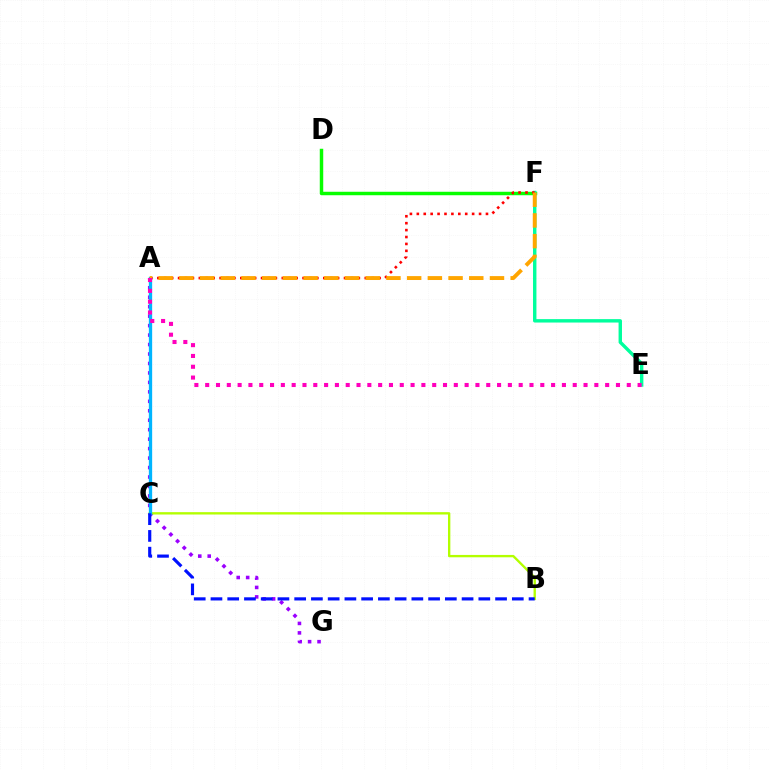{('D', 'F'): [{'color': '#08ff00', 'line_style': 'solid', 'thickness': 2.49}], ('E', 'F'): [{'color': '#00ff9d', 'line_style': 'solid', 'thickness': 2.46}], ('A', 'G'): [{'color': '#9b00ff', 'line_style': 'dotted', 'thickness': 2.57}], ('A', 'F'): [{'color': '#ff0000', 'line_style': 'dotted', 'thickness': 1.88}, {'color': '#ffa500', 'line_style': 'dashed', 'thickness': 2.81}], ('B', 'C'): [{'color': '#b3ff00', 'line_style': 'solid', 'thickness': 1.69}, {'color': '#0010ff', 'line_style': 'dashed', 'thickness': 2.27}], ('A', 'C'): [{'color': '#00b5ff', 'line_style': 'solid', 'thickness': 2.38}], ('A', 'E'): [{'color': '#ff00bd', 'line_style': 'dotted', 'thickness': 2.94}]}